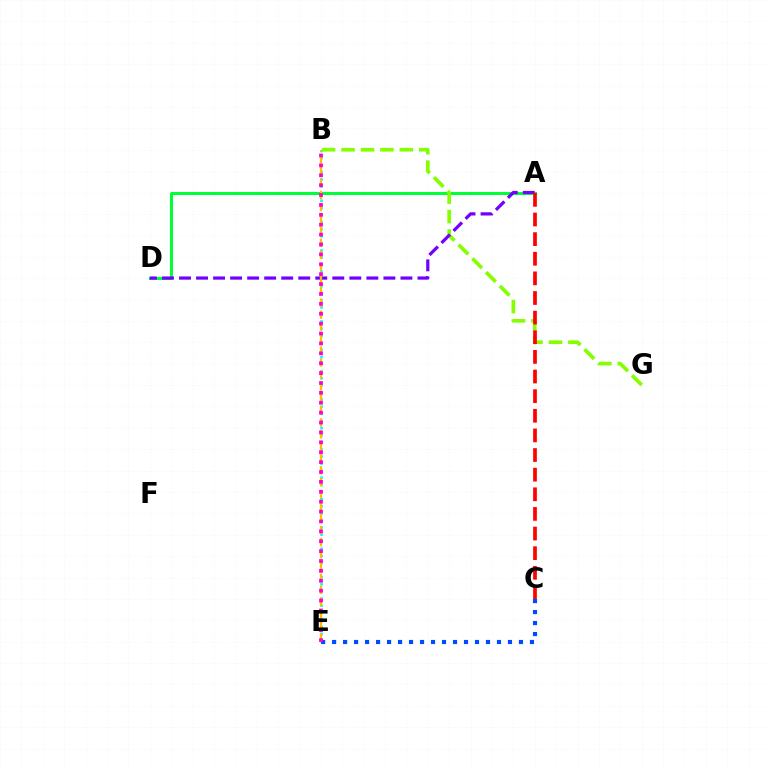{('B', 'E'): [{'color': '#00fff6', 'line_style': 'dotted', 'thickness': 1.93}, {'color': '#ffbd00', 'line_style': 'dashed', 'thickness': 1.63}, {'color': '#ff00cf', 'line_style': 'dotted', 'thickness': 2.69}], ('C', 'E'): [{'color': '#004bff', 'line_style': 'dotted', 'thickness': 2.99}], ('A', 'D'): [{'color': '#00ff39', 'line_style': 'solid', 'thickness': 2.18}, {'color': '#7200ff', 'line_style': 'dashed', 'thickness': 2.31}], ('B', 'G'): [{'color': '#84ff00', 'line_style': 'dashed', 'thickness': 2.64}], ('A', 'C'): [{'color': '#ff0000', 'line_style': 'dashed', 'thickness': 2.67}]}